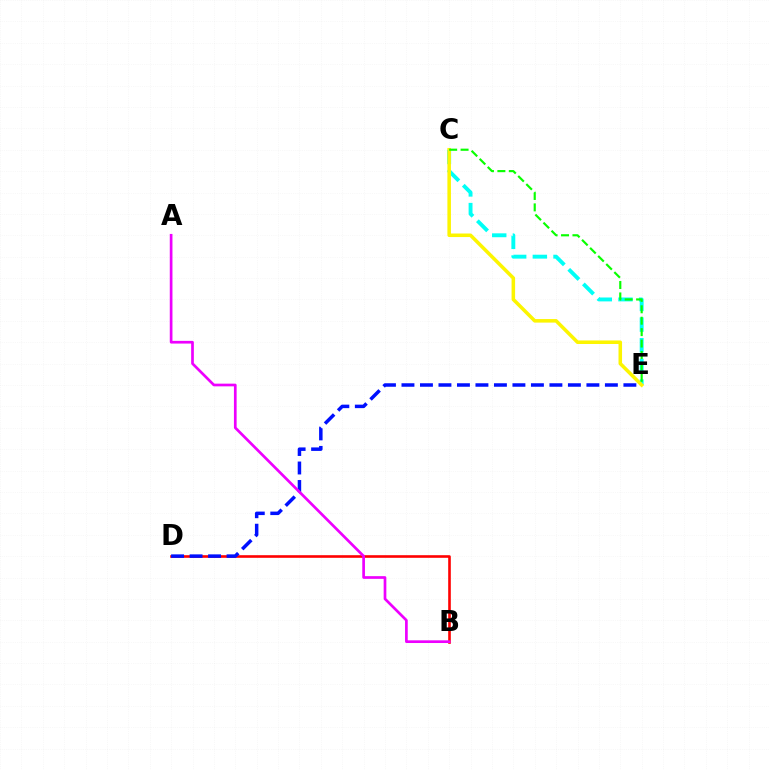{('C', 'E'): [{'color': '#00fff6', 'line_style': 'dashed', 'thickness': 2.81}, {'color': '#fcf500', 'line_style': 'solid', 'thickness': 2.55}, {'color': '#08ff00', 'line_style': 'dashed', 'thickness': 1.55}], ('B', 'D'): [{'color': '#ff0000', 'line_style': 'solid', 'thickness': 1.88}], ('D', 'E'): [{'color': '#0010ff', 'line_style': 'dashed', 'thickness': 2.51}], ('A', 'B'): [{'color': '#ee00ff', 'line_style': 'solid', 'thickness': 1.94}]}